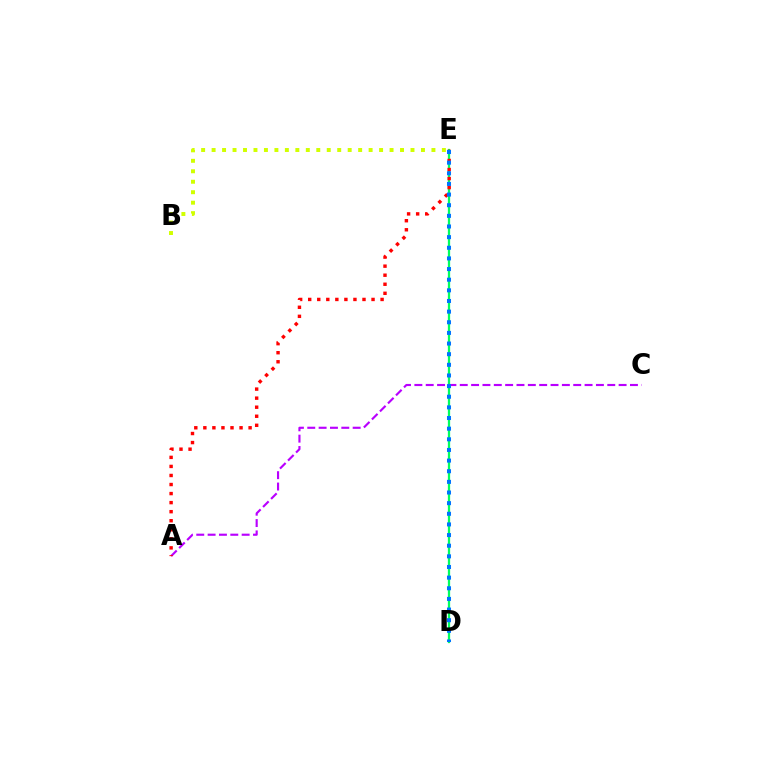{('B', 'E'): [{'color': '#d1ff00', 'line_style': 'dotted', 'thickness': 2.84}], ('D', 'E'): [{'color': '#00ff5c', 'line_style': 'solid', 'thickness': 1.64}, {'color': '#0074ff', 'line_style': 'dotted', 'thickness': 2.89}], ('A', 'C'): [{'color': '#b900ff', 'line_style': 'dashed', 'thickness': 1.54}], ('A', 'E'): [{'color': '#ff0000', 'line_style': 'dotted', 'thickness': 2.46}]}